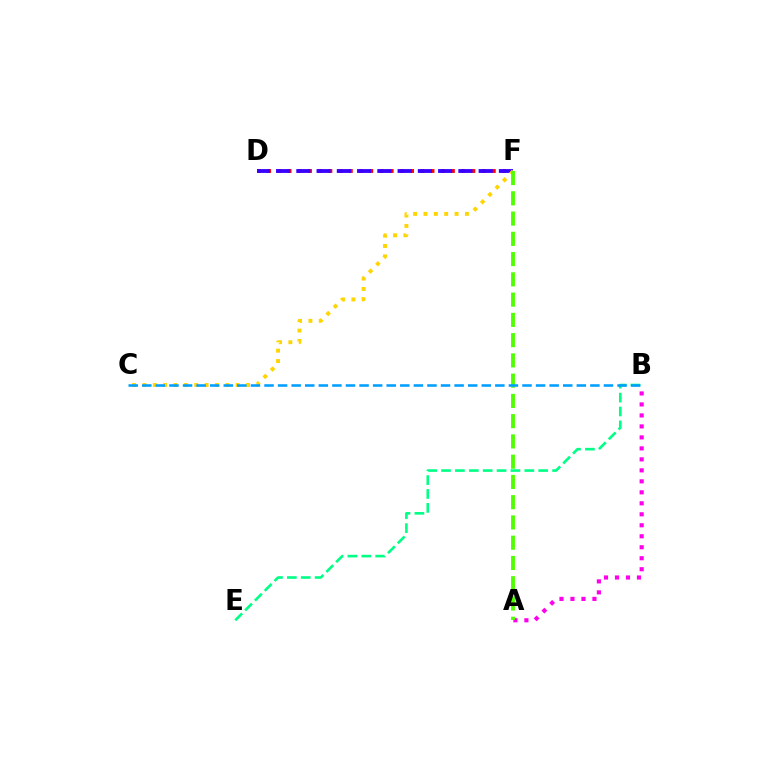{('B', 'E'): [{'color': '#00ff86', 'line_style': 'dashed', 'thickness': 1.89}], ('A', 'B'): [{'color': '#ff00ed', 'line_style': 'dotted', 'thickness': 2.98}], ('D', 'F'): [{'color': '#ff0000', 'line_style': 'dotted', 'thickness': 2.77}, {'color': '#3700ff', 'line_style': 'dashed', 'thickness': 2.75}], ('C', 'F'): [{'color': '#ffd500', 'line_style': 'dotted', 'thickness': 2.82}], ('A', 'F'): [{'color': '#4fff00', 'line_style': 'dashed', 'thickness': 2.75}], ('B', 'C'): [{'color': '#009eff', 'line_style': 'dashed', 'thickness': 1.84}]}